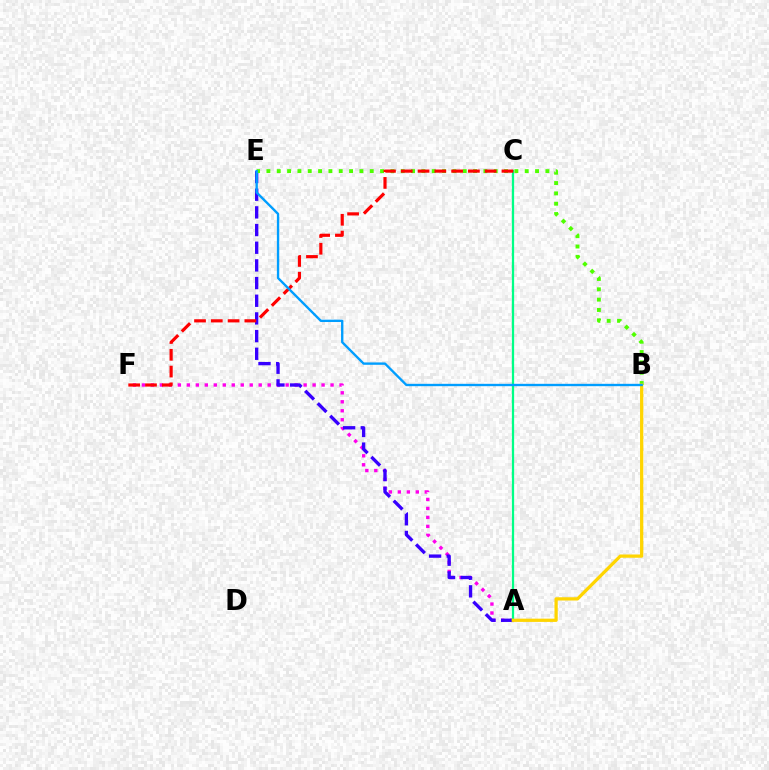{('A', 'F'): [{'color': '#ff00ed', 'line_style': 'dotted', 'thickness': 2.44}], ('A', 'E'): [{'color': '#3700ff', 'line_style': 'dashed', 'thickness': 2.4}], ('B', 'E'): [{'color': '#4fff00', 'line_style': 'dotted', 'thickness': 2.81}, {'color': '#009eff', 'line_style': 'solid', 'thickness': 1.7}], ('A', 'C'): [{'color': '#00ff86', 'line_style': 'solid', 'thickness': 1.63}], ('A', 'B'): [{'color': '#ffd500', 'line_style': 'solid', 'thickness': 2.34}], ('C', 'F'): [{'color': '#ff0000', 'line_style': 'dashed', 'thickness': 2.28}]}